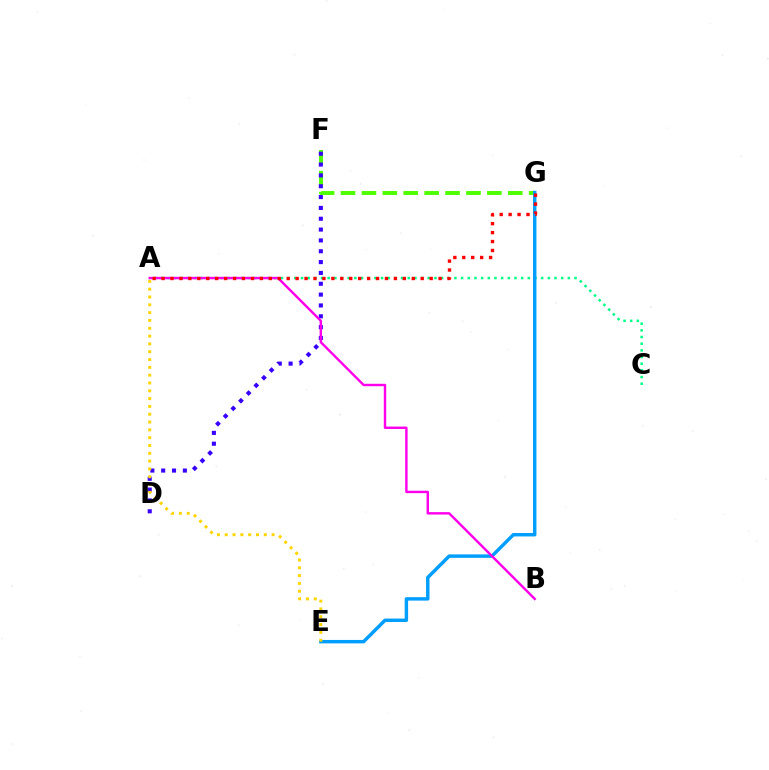{('A', 'C'): [{'color': '#00ff86', 'line_style': 'dotted', 'thickness': 1.81}], ('F', 'G'): [{'color': '#4fff00', 'line_style': 'dashed', 'thickness': 2.84}], ('D', 'F'): [{'color': '#3700ff', 'line_style': 'dotted', 'thickness': 2.94}], ('E', 'G'): [{'color': '#009eff', 'line_style': 'solid', 'thickness': 2.47}], ('A', 'E'): [{'color': '#ffd500', 'line_style': 'dotted', 'thickness': 2.12}], ('A', 'B'): [{'color': '#ff00ed', 'line_style': 'solid', 'thickness': 1.75}], ('A', 'G'): [{'color': '#ff0000', 'line_style': 'dotted', 'thickness': 2.43}]}